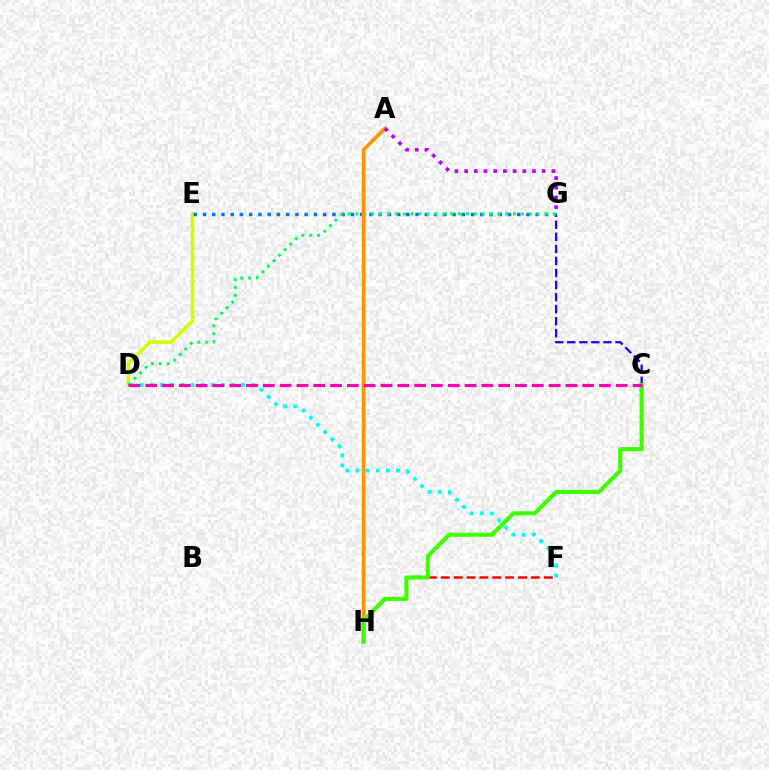{('F', 'H'): [{'color': '#ff0000', 'line_style': 'dashed', 'thickness': 1.75}], ('D', 'E'): [{'color': '#d1ff00', 'line_style': 'solid', 'thickness': 2.51}], ('C', 'G'): [{'color': '#2500ff', 'line_style': 'dashed', 'thickness': 1.64}], ('E', 'G'): [{'color': '#0074ff', 'line_style': 'dotted', 'thickness': 2.51}], ('D', 'G'): [{'color': '#00ff5c', 'line_style': 'dotted', 'thickness': 2.14}], ('A', 'H'): [{'color': '#ff9400', 'line_style': 'solid', 'thickness': 2.64}], ('D', 'F'): [{'color': '#00fff6', 'line_style': 'dotted', 'thickness': 2.76}], ('A', 'G'): [{'color': '#b900ff', 'line_style': 'dotted', 'thickness': 2.63}], ('C', 'H'): [{'color': '#3dff00', 'line_style': 'solid', 'thickness': 2.97}], ('C', 'D'): [{'color': '#ff00ac', 'line_style': 'dashed', 'thickness': 2.28}]}